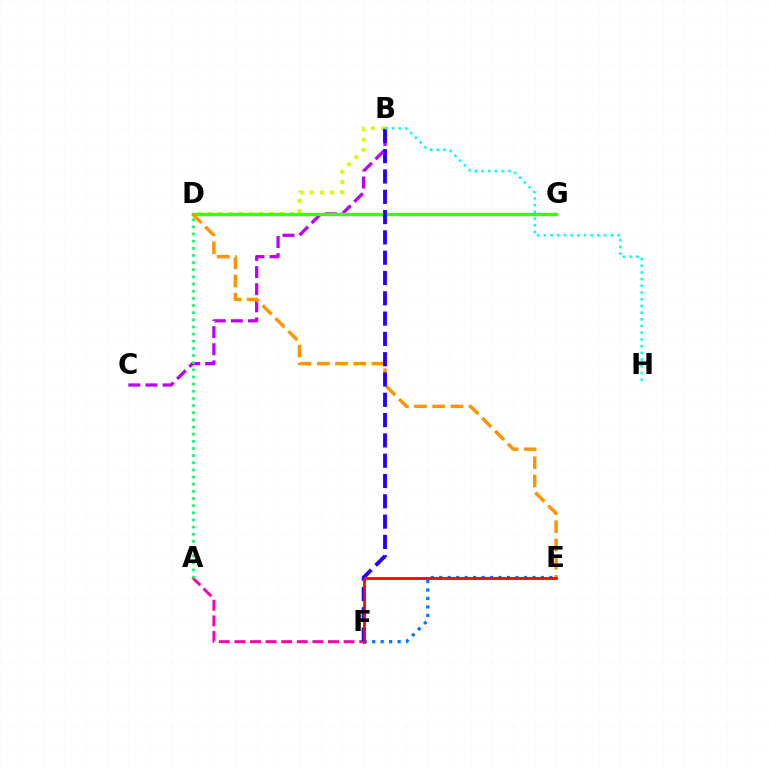{('A', 'F'): [{'color': '#ff00ac', 'line_style': 'dashed', 'thickness': 2.12}], ('B', 'C'): [{'color': '#b900ff', 'line_style': 'dashed', 'thickness': 2.33}], ('B', 'D'): [{'color': '#d1ff00', 'line_style': 'dotted', 'thickness': 2.79}], ('D', 'G'): [{'color': '#3dff00', 'line_style': 'solid', 'thickness': 2.4}], ('D', 'E'): [{'color': '#ff9400', 'line_style': 'dashed', 'thickness': 2.47}], ('B', 'F'): [{'color': '#2500ff', 'line_style': 'dashed', 'thickness': 2.76}], ('B', 'H'): [{'color': '#00fff6', 'line_style': 'dotted', 'thickness': 1.82}], ('E', 'F'): [{'color': '#0074ff', 'line_style': 'dotted', 'thickness': 2.3}, {'color': '#ff0000', 'line_style': 'solid', 'thickness': 2.0}], ('A', 'D'): [{'color': '#00ff5c', 'line_style': 'dotted', 'thickness': 1.94}]}